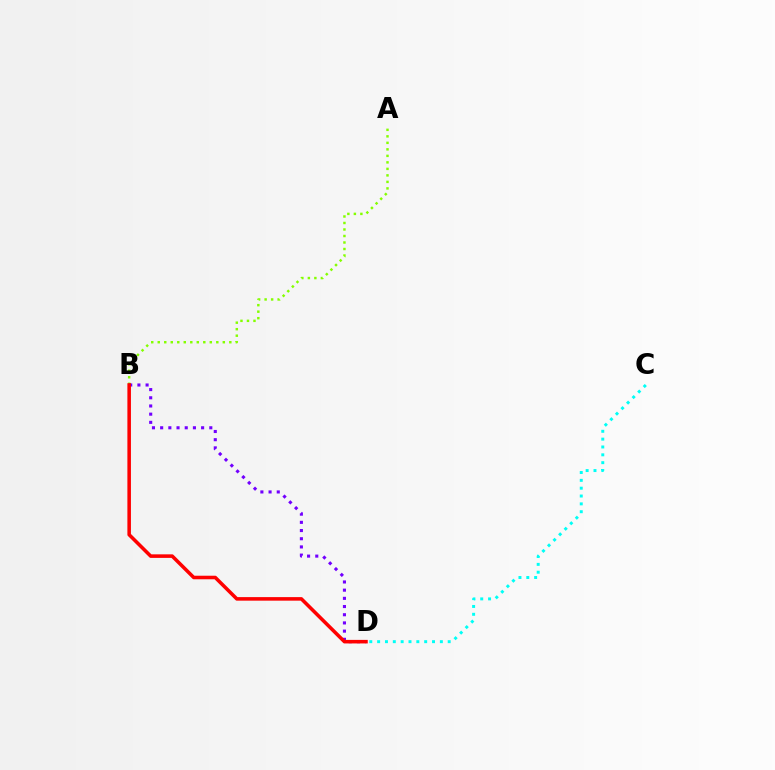{('A', 'B'): [{'color': '#84ff00', 'line_style': 'dotted', 'thickness': 1.77}], ('B', 'D'): [{'color': '#7200ff', 'line_style': 'dotted', 'thickness': 2.23}, {'color': '#ff0000', 'line_style': 'solid', 'thickness': 2.56}], ('C', 'D'): [{'color': '#00fff6', 'line_style': 'dotted', 'thickness': 2.13}]}